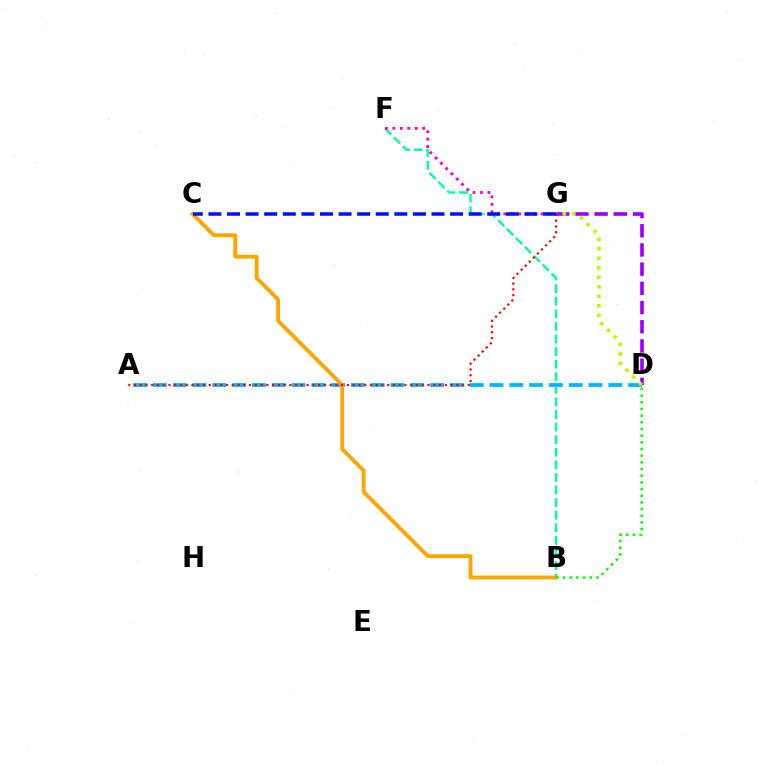{('B', 'F'): [{'color': '#00ff9d', 'line_style': 'dashed', 'thickness': 1.71}], ('A', 'D'): [{'color': '#00b5ff', 'line_style': 'dashed', 'thickness': 2.69}], ('B', 'C'): [{'color': '#ffa500', 'line_style': 'solid', 'thickness': 2.76}], ('D', 'G'): [{'color': '#9b00ff', 'line_style': 'dashed', 'thickness': 2.61}, {'color': '#b3ff00', 'line_style': 'dotted', 'thickness': 2.58}], ('B', 'D'): [{'color': '#08ff00', 'line_style': 'dotted', 'thickness': 1.81}], ('A', 'G'): [{'color': '#ff0000', 'line_style': 'dotted', 'thickness': 1.56}], ('F', 'G'): [{'color': '#ff00bd', 'line_style': 'dotted', 'thickness': 2.03}], ('C', 'G'): [{'color': '#0010ff', 'line_style': 'dashed', 'thickness': 2.53}]}